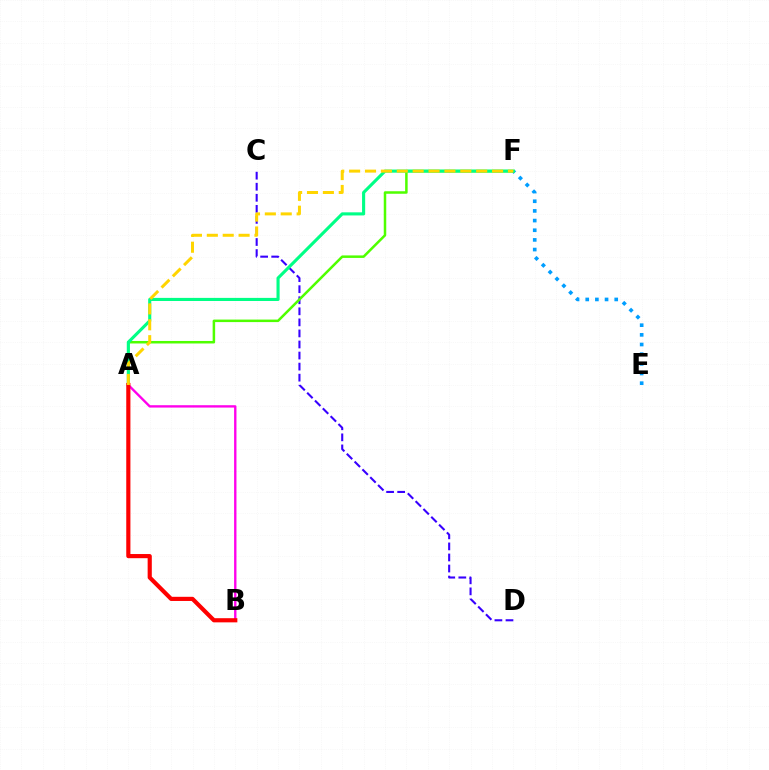{('A', 'B'): [{'color': '#ff00ed', 'line_style': 'solid', 'thickness': 1.7}, {'color': '#ff0000', 'line_style': 'solid', 'thickness': 2.99}], ('C', 'D'): [{'color': '#3700ff', 'line_style': 'dashed', 'thickness': 1.5}], ('E', 'F'): [{'color': '#009eff', 'line_style': 'dotted', 'thickness': 2.63}], ('A', 'F'): [{'color': '#4fff00', 'line_style': 'solid', 'thickness': 1.81}, {'color': '#00ff86', 'line_style': 'solid', 'thickness': 2.24}, {'color': '#ffd500', 'line_style': 'dashed', 'thickness': 2.16}]}